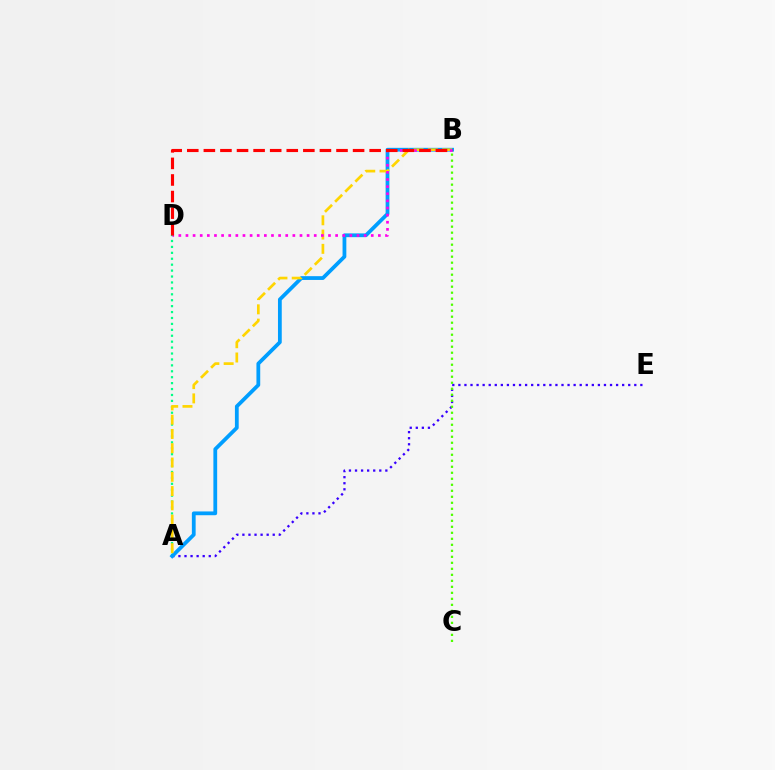{('A', 'D'): [{'color': '#00ff86', 'line_style': 'dotted', 'thickness': 1.61}], ('A', 'E'): [{'color': '#3700ff', 'line_style': 'dotted', 'thickness': 1.65}], ('A', 'B'): [{'color': '#009eff', 'line_style': 'solid', 'thickness': 2.72}, {'color': '#ffd500', 'line_style': 'dashed', 'thickness': 1.94}], ('B', 'D'): [{'color': '#ff00ed', 'line_style': 'dotted', 'thickness': 1.94}, {'color': '#ff0000', 'line_style': 'dashed', 'thickness': 2.25}], ('B', 'C'): [{'color': '#4fff00', 'line_style': 'dotted', 'thickness': 1.63}]}